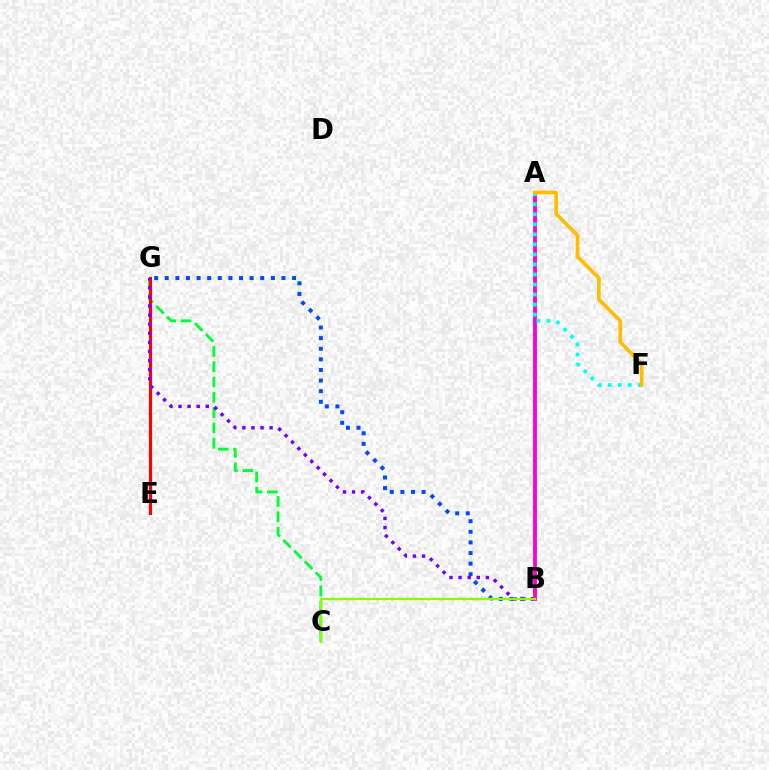{('C', 'G'): [{'color': '#00ff39', 'line_style': 'dashed', 'thickness': 2.08}], ('B', 'G'): [{'color': '#004bff', 'line_style': 'dotted', 'thickness': 2.88}, {'color': '#7200ff', 'line_style': 'dotted', 'thickness': 2.47}], ('E', 'G'): [{'color': '#ff0000', 'line_style': 'solid', 'thickness': 2.28}], ('A', 'B'): [{'color': '#ff00cf', 'line_style': 'solid', 'thickness': 2.76}], ('A', 'F'): [{'color': '#00fff6', 'line_style': 'dotted', 'thickness': 2.72}, {'color': '#ffbd00', 'line_style': 'solid', 'thickness': 2.66}], ('B', 'C'): [{'color': '#84ff00', 'line_style': 'solid', 'thickness': 1.65}]}